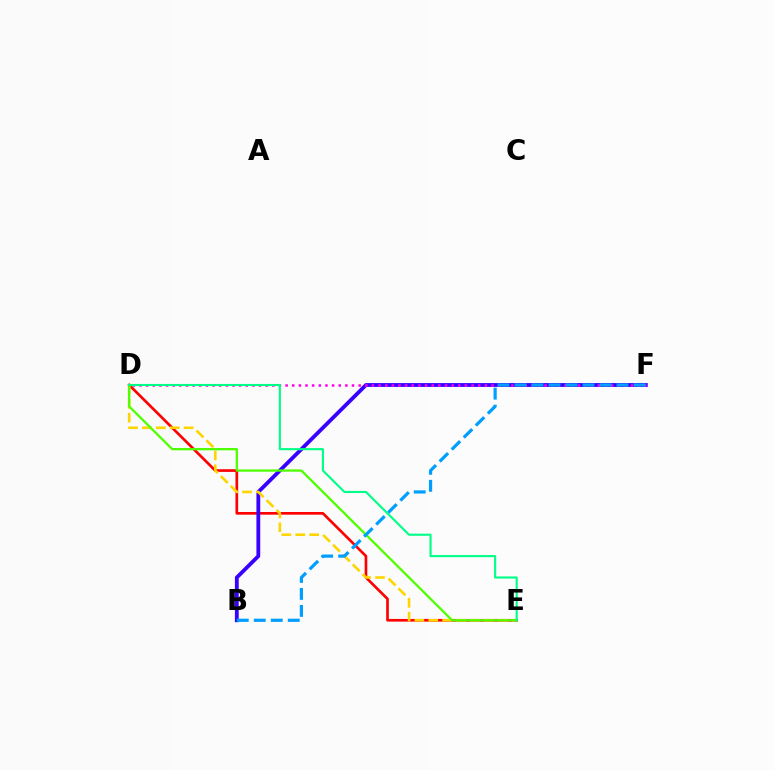{('D', 'E'): [{'color': '#ff0000', 'line_style': 'solid', 'thickness': 1.92}, {'color': '#ffd500', 'line_style': 'dashed', 'thickness': 1.89}, {'color': '#4fff00', 'line_style': 'solid', 'thickness': 1.65}, {'color': '#00ff86', 'line_style': 'solid', 'thickness': 1.52}], ('B', 'F'): [{'color': '#3700ff', 'line_style': 'solid', 'thickness': 2.74}, {'color': '#009eff', 'line_style': 'dashed', 'thickness': 2.31}], ('D', 'F'): [{'color': '#ff00ed', 'line_style': 'dotted', 'thickness': 1.8}]}